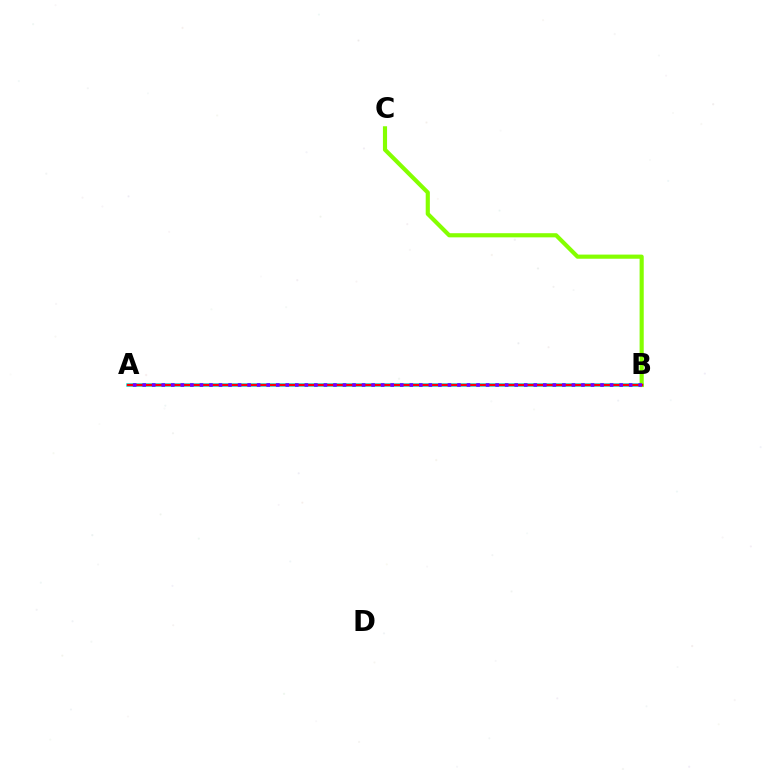{('A', 'B'): [{'color': '#00fff6', 'line_style': 'solid', 'thickness': 2.55}, {'color': '#ff0000', 'line_style': 'solid', 'thickness': 1.74}, {'color': '#7200ff', 'line_style': 'dotted', 'thickness': 2.59}], ('B', 'C'): [{'color': '#84ff00', 'line_style': 'solid', 'thickness': 2.98}]}